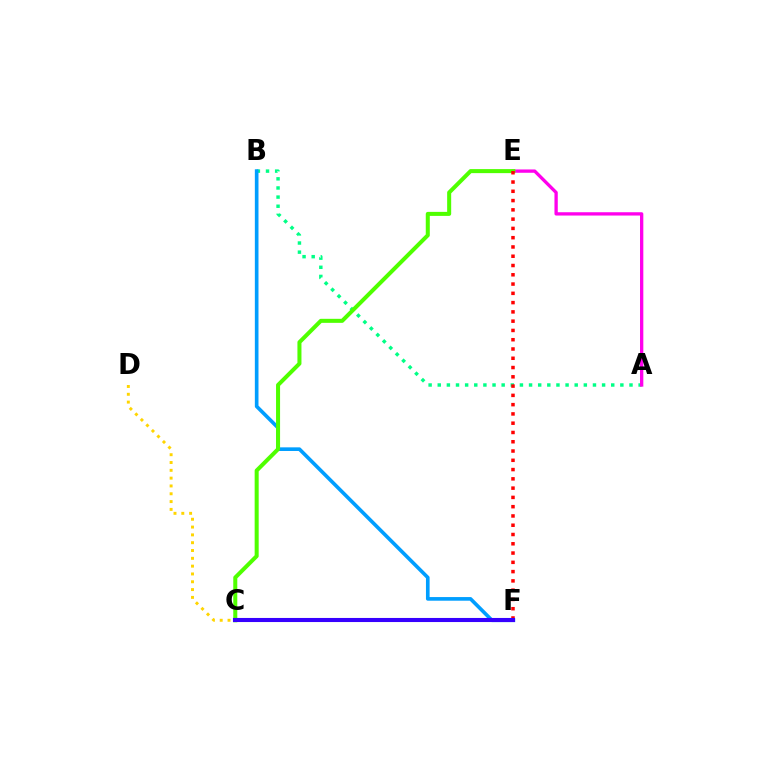{('A', 'B'): [{'color': '#00ff86', 'line_style': 'dotted', 'thickness': 2.48}], ('C', 'D'): [{'color': '#ffd500', 'line_style': 'dotted', 'thickness': 2.12}], ('B', 'F'): [{'color': '#009eff', 'line_style': 'solid', 'thickness': 2.62}], ('A', 'E'): [{'color': '#ff00ed', 'line_style': 'solid', 'thickness': 2.38}], ('C', 'E'): [{'color': '#4fff00', 'line_style': 'solid', 'thickness': 2.9}], ('E', 'F'): [{'color': '#ff0000', 'line_style': 'dotted', 'thickness': 2.52}], ('C', 'F'): [{'color': '#3700ff', 'line_style': 'solid', 'thickness': 2.94}]}